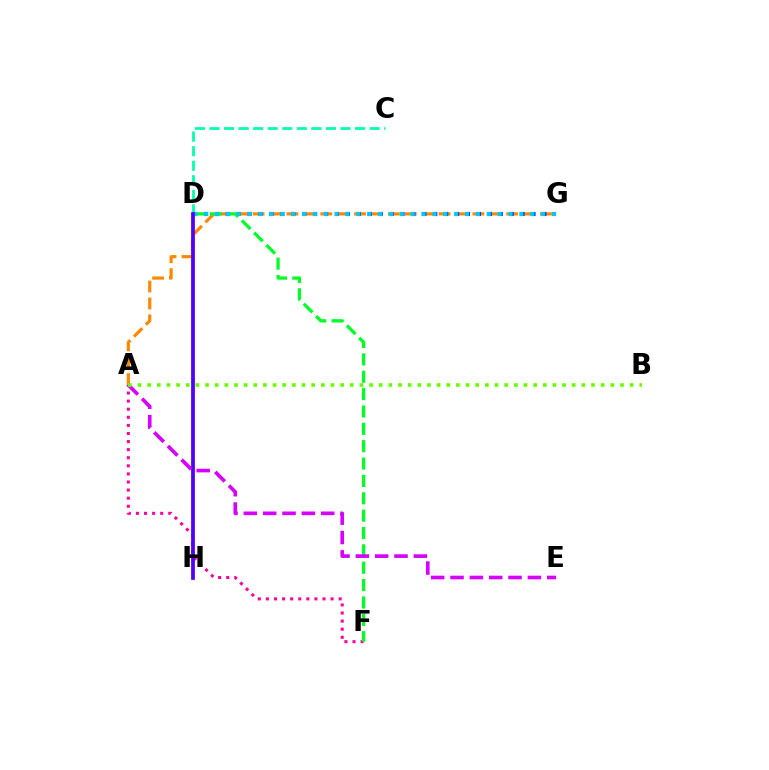{('A', 'G'): [{'color': '#ff8800', 'line_style': 'dashed', 'thickness': 2.3}], ('D', 'G'): [{'color': '#003fff', 'line_style': 'dotted', 'thickness': 2.97}, {'color': '#00c7ff', 'line_style': 'dotted', 'thickness': 2.95}], ('A', 'F'): [{'color': '#ff00a0', 'line_style': 'dotted', 'thickness': 2.2}], ('D', 'F'): [{'color': '#00ff27', 'line_style': 'dashed', 'thickness': 2.36}], ('D', 'H'): [{'color': '#eeff00', 'line_style': 'dotted', 'thickness': 1.68}, {'color': '#ff0000', 'line_style': 'solid', 'thickness': 1.8}, {'color': '#4f00ff', 'line_style': 'solid', 'thickness': 2.66}], ('C', 'D'): [{'color': '#00ffaf', 'line_style': 'dashed', 'thickness': 1.98}], ('A', 'E'): [{'color': '#d600ff', 'line_style': 'dashed', 'thickness': 2.63}], ('A', 'B'): [{'color': '#66ff00', 'line_style': 'dotted', 'thickness': 2.62}]}